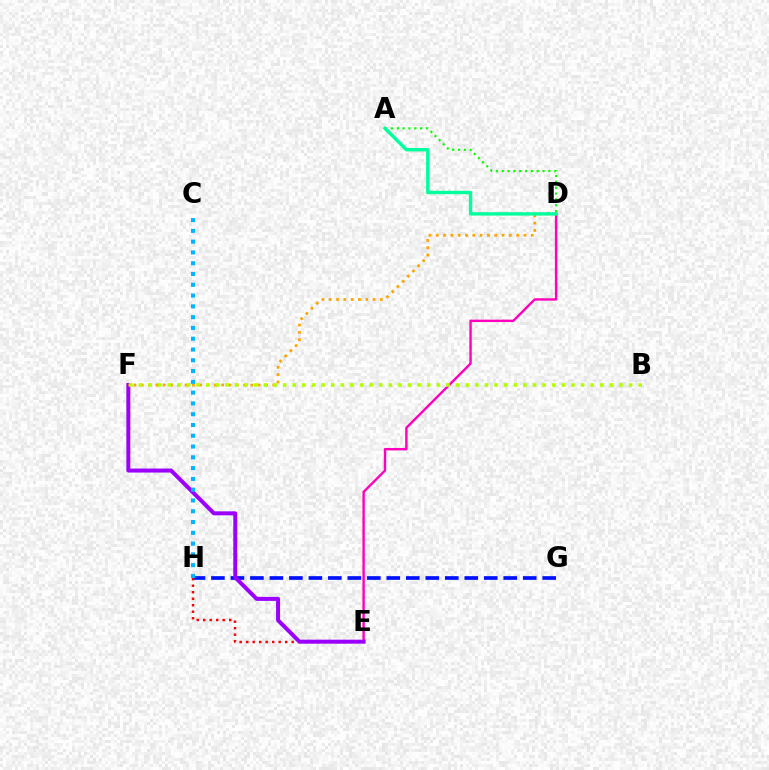{('G', 'H'): [{'color': '#0010ff', 'line_style': 'dashed', 'thickness': 2.65}], ('A', 'D'): [{'color': '#08ff00', 'line_style': 'dotted', 'thickness': 1.59}, {'color': '#00ff9d', 'line_style': 'solid', 'thickness': 2.44}], ('E', 'H'): [{'color': '#ff0000', 'line_style': 'dotted', 'thickness': 1.77}], ('D', 'E'): [{'color': '#ff00bd', 'line_style': 'solid', 'thickness': 1.73}], ('E', 'F'): [{'color': '#9b00ff', 'line_style': 'solid', 'thickness': 2.88}], ('D', 'F'): [{'color': '#ffa500', 'line_style': 'dotted', 'thickness': 1.99}], ('B', 'F'): [{'color': '#b3ff00', 'line_style': 'dotted', 'thickness': 2.61}], ('C', 'H'): [{'color': '#00b5ff', 'line_style': 'dotted', 'thickness': 2.93}]}